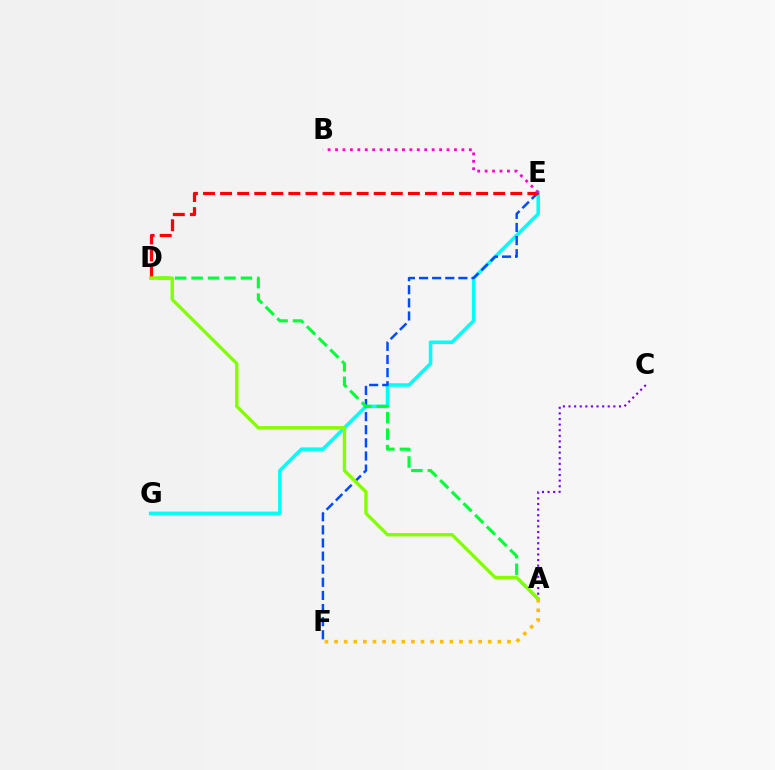{('A', 'C'): [{'color': '#7200ff', 'line_style': 'dotted', 'thickness': 1.52}], ('E', 'G'): [{'color': '#00fff6', 'line_style': 'solid', 'thickness': 2.53}], ('E', 'F'): [{'color': '#004bff', 'line_style': 'dashed', 'thickness': 1.78}], ('A', 'D'): [{'color': '#00ff39', 'line_style': 'dashed', 'thickness': 2.24}, {'color': '#84ff00', 'line_style': 'solid', 'thickness': 2.43}], ('D', 'E'): [{'color': '#ff0000', 'line_style': 'dashed', 'thickness': 2.32}], ('B', 'E'): [{'color': '#ff00cf', 'line_style': 'dotted', 'thickness': 2.02}], ('A', 'F'): [{'color': '#ffbd00', 'line_style': 'dotted', 'thickness': 2.61}]}